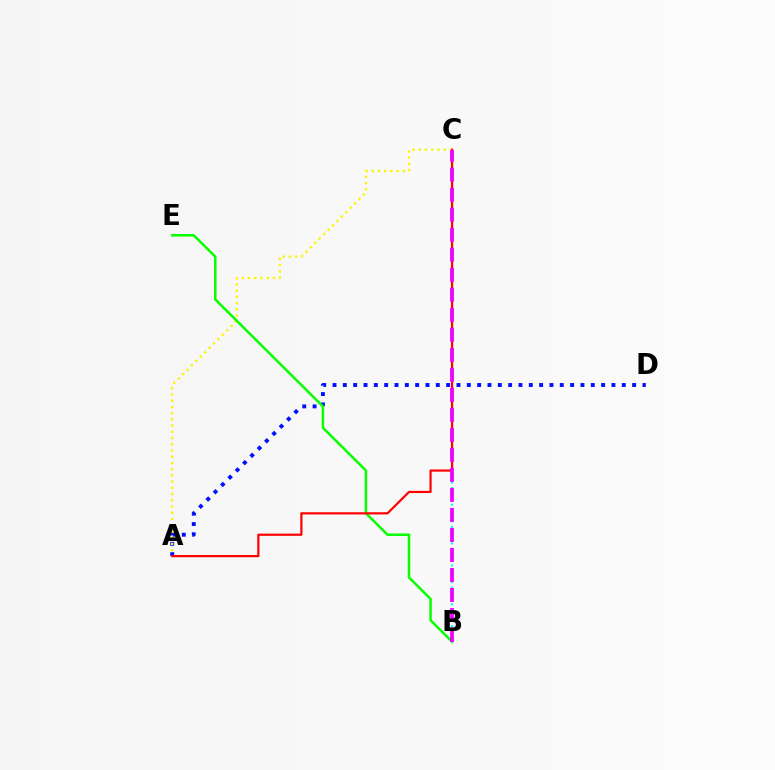{('B', 'C'): [{'color': '#00fff6', 'line_style': 'dotted', 'thickness': 1.5}, {'color': '#ee00ff', 'line_style': 'dashed', 'thickness': 2.72}], ('A', 'D'): [{'color': '#0010ff', 'line_style': 'dotted', 'thickness': 2.81}], ('A', 'C'): [{'color': '#fcf500', 'line_style': 'dotted', 'thickness': 1.69}, {'color': '#ff0000', 'line_style': 'solid', 'thickness': 1.58}], ('B', 'E'): [{'color': '#08ff00', 'line_style': 'solid', 'thickness': 1.8}]}